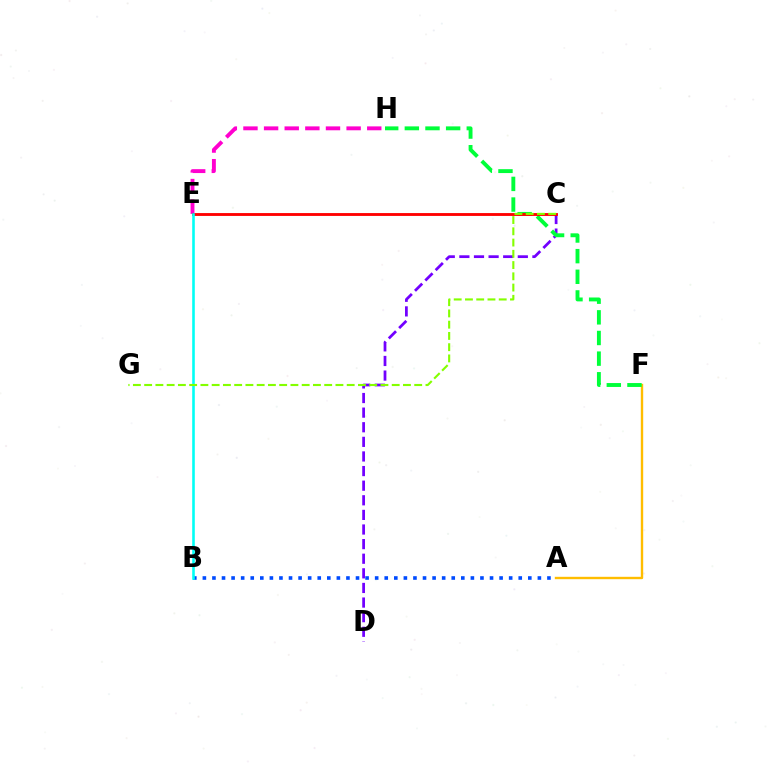{('A', 'F'): [{'color': '#ffbd00', 'line_style': 'solid', 'thickness': 1.72}], ('E', 'H'): [{'color': '#ff00cf', 'line_style': 'dashed', 'thickness': 2.8}], ('C', 'D'): [{'color': '#7200ff', 'line_style': 'dashed', 'thickness': 1.98}], ('F', 'H'): [{'color': '#00ff39', 'line_style': 'dashed', 'thickness': 2.8}], ('C', 'E'): [{'color': '#ff0000', 'line_style': 'solid', 'thickness': 2.05}], ('A', 'B'): [{'color': '#004bff', 'line_style': 'dotted', 'thickness': 2.6}], ('B', 'E'): [{'color': '#00fff6', 'line_style': 'solid', 'thickness': 1.87}], ('C', 'G'): [{'color': '#84ff00', 'line_style': 'dashed', 'thickness': 1.53}]}